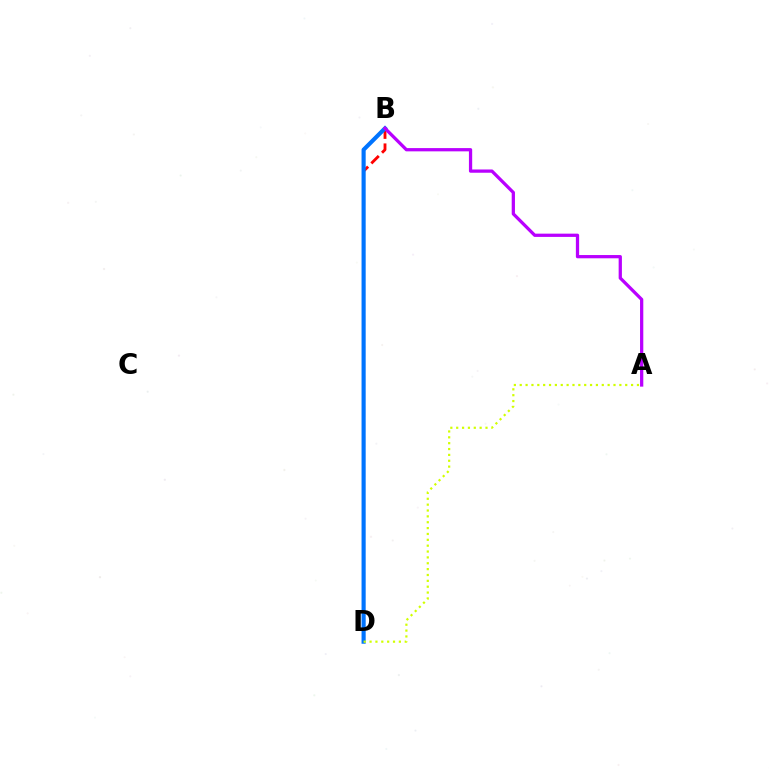{('B', 'D'): [{'color': '#00ff5c', 'line_style': 'dashed', 'thickness': 1.59}, {'color': '#ff0000', 'line_style': 'dashed', 'thickness': 2.05}, {'color': '#0074ff', 'line_style': 'solid', 'thickness': 2.97}], ('A', 'B'): [{'color': '#b900ff', 'line_style': 'solid', 'thickness': 2.35}], ('A', 'D'): [{'color': '#d1ff00', 'line_style': 'dotted', 'thickness': 1.59}]}